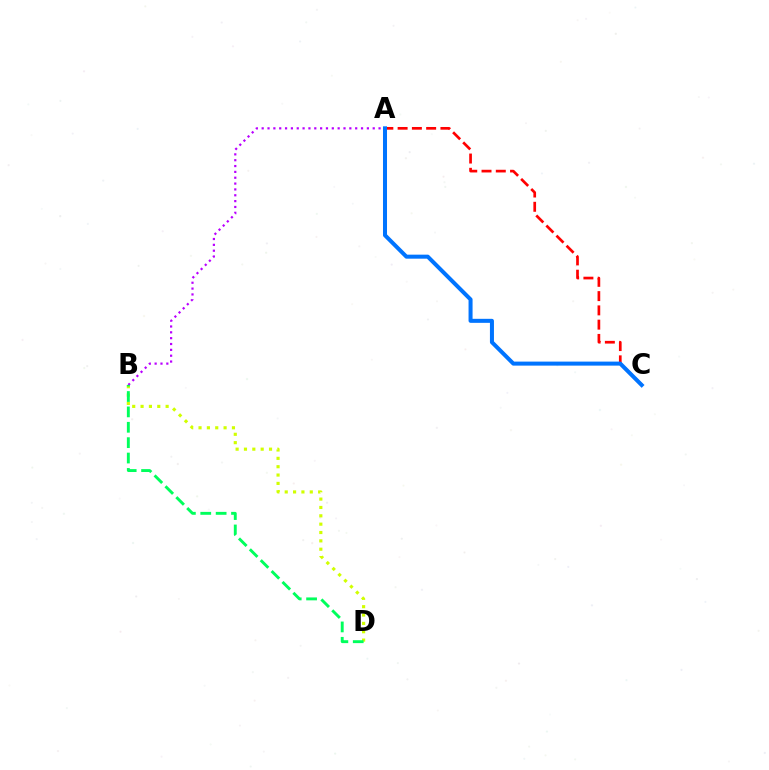{('B', 'D'): [{'color': '#d1ff00', 'line_style': 'dotted', 'thickness': 2.27}, {'color': '#00ff5c', 'line_style': 'dashed', 'thickness': 2.09}], ('A', 'C'): [{'color': '#ff0000', 'line_style': 'dashed', 'thickness': 1.94}, {'color': '#0074ff', 'line_style': 'solid', 'thickness': 2.89}], ('A', 'B'): [{'color': '#b900ff', 'line_style': 'dotted', 'thickness': 1.59}]}